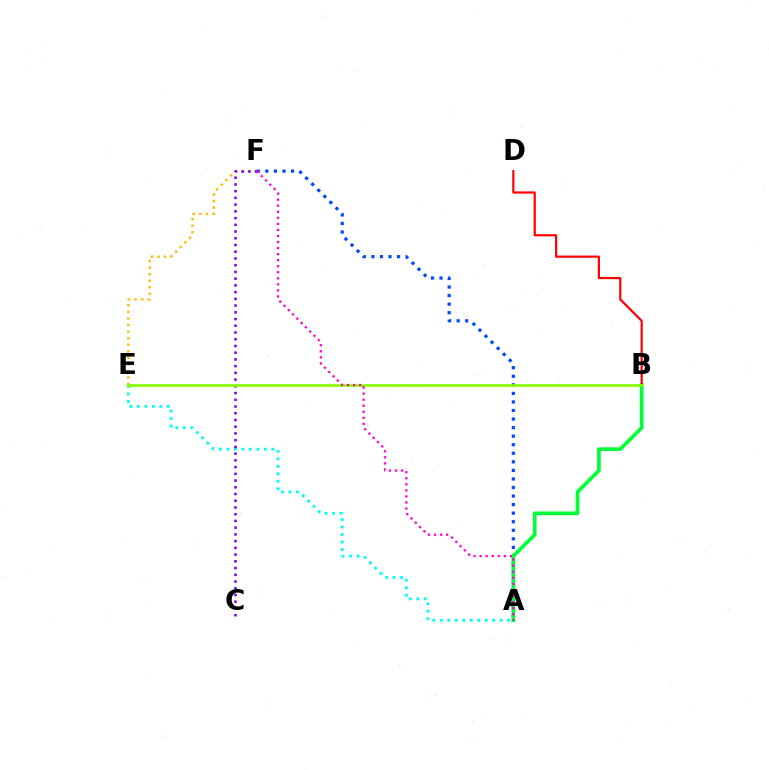{('A', 'E'): [{'color': '#00fff6', 'line_style': 'dotted', 'thickness': 2.03}], ('A', 'F'): [{'color': '#004bff', 'line_style': 'dotted', 'thickness': 2.32}, {'color': '#ff00cf', 'line_style': 'dotted', 'thickness': 1.64}], ('E', 'F'): [{'color': '#ffbd00', 'line_style': 'dotted', 'thickness': 1.78}], ('A', 'B'): [{'color': '#00ff39', 'line_style': 'solid', 'thickness': 2.66}], ('B', 'D'): [{'color': '#ff0000', 'line_style': 'solid', 'thickness': 1.58}], ('C', 'F'): [{'color': '#7200ff', 'line_style': 'dotted', 'thickness': 1.83}], ('B', 'E'): [{'color': '#84ff00', 'line_style': 'solid', 'thickness': 1.93}]}